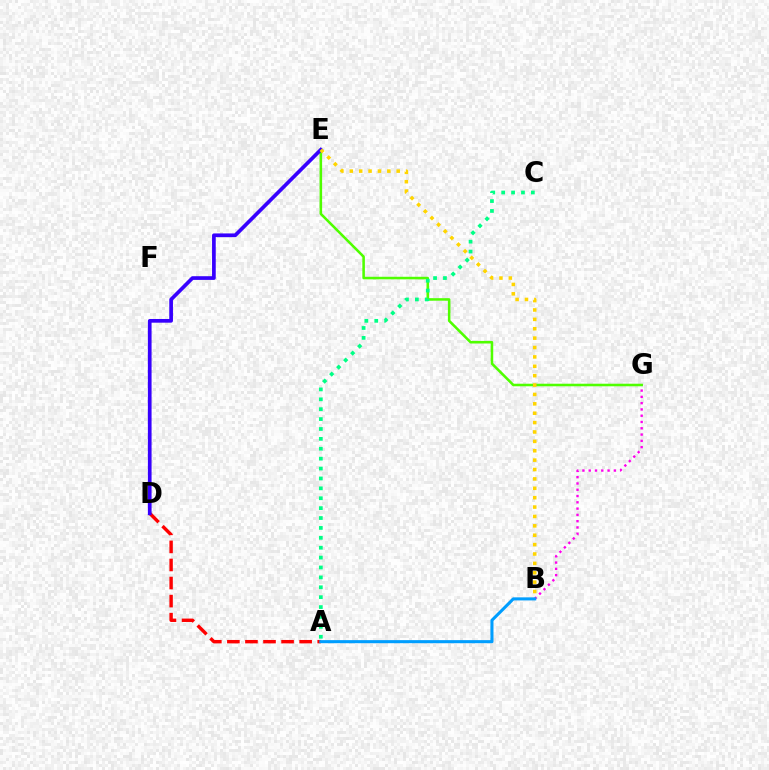{('B', 'G'): [{'color': '#ff00ed', 'line_style': 'dotted', 'thickness': 1.71}], ('A', 'D'): [{'color': '#ff0000', 'line_style': 'dashed', 'thickness': 2.45}], ('E', 'G'): [{'color': '#4fff00', 'line_style': 'solid', 'thickness': 1.84}], ('A', 'B'): [{'color': '#009eff', 'line_style': 'solid', 'thickness': 2.21}], ('D', 'E'): [{'color': '#3700ff', 'line_style': 'solid', 'thickness': 2.66}], ('B', 'E'): [{'color': '#ffd500', 'line_style': 'dotted', 'thickness': 2.55}], ('A', 'C'): [{'color': '#00ff86', 'line_style': 'dotted', 'thickness': 2.69}]}